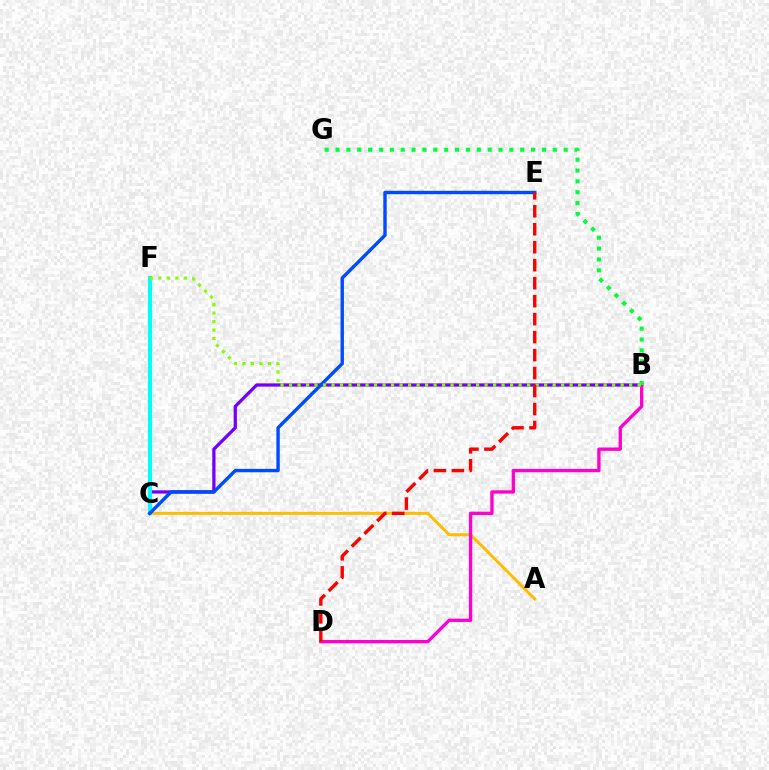{('A', 'C'): [{'color': '#ffbd00', 'line_style': 'solid', 'thickness': 2.14}], ('B', 'C'): [{'color': '#7200ff', 'line_style': 'solid', 'thickness': 2.34}], ('B', 'D'): [{'color': '#ff00cf', 'line_style': 'solid', 'thickness': 2.4}], ('C', 'F'): [{'color': '#00fff6', 'line_style': 'solid', 'thickness': 2.96}], ('C', 'E'): [{'color': '#004bff', 'line_style': 'solid', 'thickness': 2.45}], ('B', 'G'): [{'color': '#00ff39', 'line_style': 'dotted', 'thickness': 2.95}], ('B', 'F'): [{'color': '#84ff00', 'line_style': 'dotted', 'thickness': 2.31}], ('D', 'E'): [{'color': '#ff0000', 'line_style': 'dashed', 'thickness': 2.44}]}